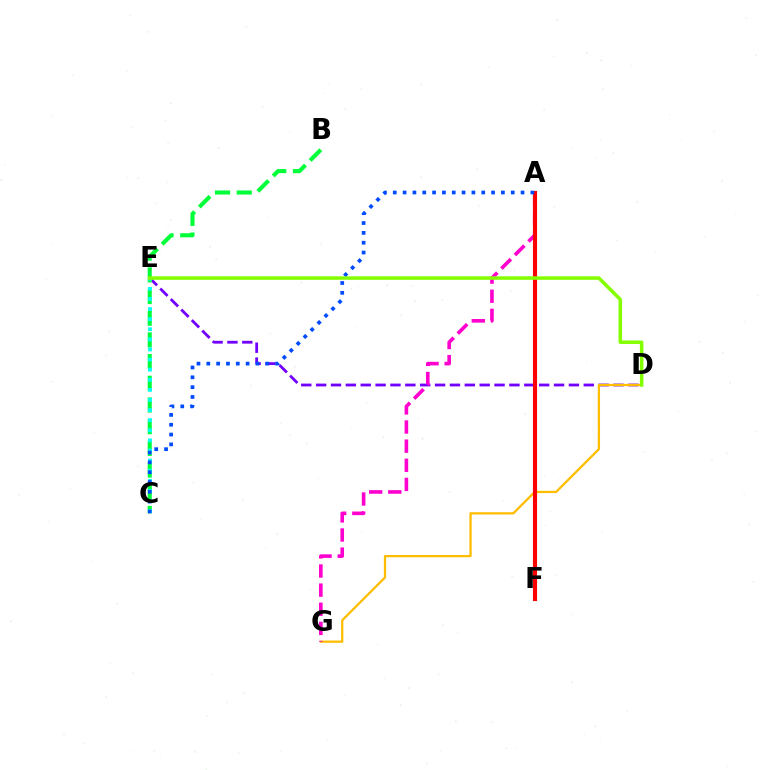{('D', 'E'): [{'color': '#7200ff', 'line_style': 'dashed', 'thickness': 2.02}, {'color': '#84ff00', 'line_style': 'solid', 'thickness': 2.52}], ('D', 'G'): [{'color': '#ffbd00', 'line_style': 'solid', 'thickness': 1.63}], ('A', 'G'): [{'color': '#ff00cf', 'line_style': 'dashed', 'thickness': 2.6}], ('A', 'F'): [{'color': '#ff0000', 'line_style': 'solid', 'thickness': 2.97}], ('B', 'C'): [{'color': '#00ff39', 'line_style': 'dashed', 'thickness': 2.95}], ('C', 'E'): [{'color': '#00fff6', 'line_style': 'dotted', 'thickness': 2.74}], ('A', 'C'): [{'color': '#004bff', 'line_style': 'dotted', 'thickness': 2.67}]}